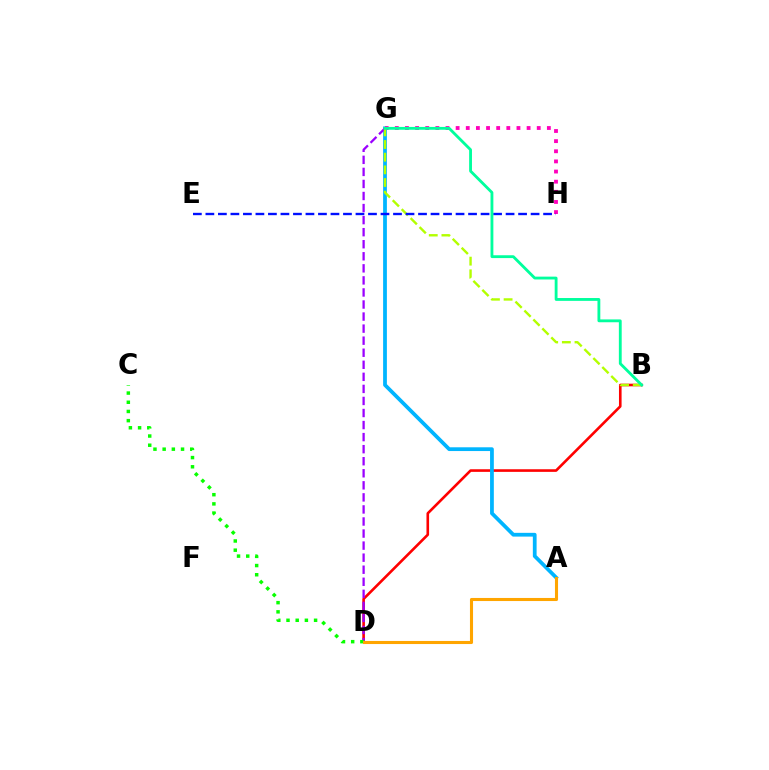{('B', 'D'): [{'color': '#ff0000', 'line_style': 'solid', 'thickness': 1.88}], ('A', 'G'): [{'color': '#00b5ff', 'line_style': 'solid', 'thickness': 2.71}], ('D', 'G'): [{'color': '#9b00ff', 'line_style': 'dashed', 'thickness': 1.64}], ('G', 'H'): [{'color': '#ff00bd', 'line_style': 'dotted', 'thickness': 2.75}], ('B', 'G'): [{'color': '#b3ff00', 'line_style': 'dashed', 'thickness': 1.72}, {'color': '#00ff9d', 'line_style': 'solid', 'thickness': 2.04}], ('E', 'H'): [{'color': '#0010ff', 'line_style': 'dashed', 'thickness': 1.7}], ('C', 'D'): [{'color': '#08ff00', 'line_style': 'dotted', 'thickness': 2.5}], ('A', 'D'): [{'color': '#ffa500', 'line_style': 'solid', 'thickness': 2.22}]}